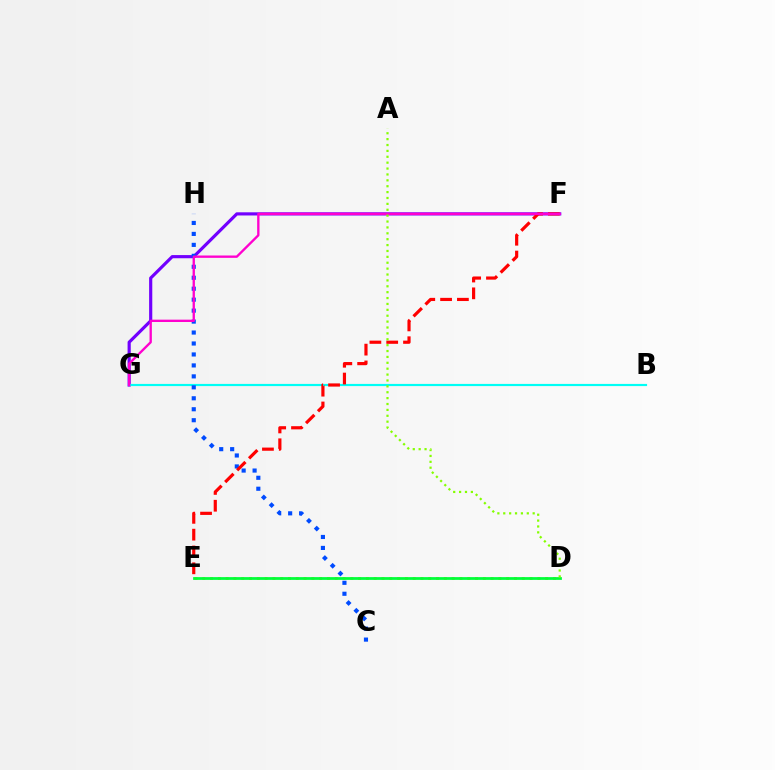{('F', 'G'): [{'color': '#7200ff', 'line_style': 'solid', 'thickness': 2.28}, {'color': '#ff00cf', 'line_style': 'solid', 'thickness': 1.69}], ('B', 'G'): [{'color': '#00fff6', 'line_style': 'solid', 'thickness': 1.57}], ('C', 'H'): [{'color': '#004bff', 'line_style': 'dotted', 'thickness': 2.98}], ('D', 'E'): [{'color': '#ffbd00', 'line_style': 'dotted', 'thickness': 2.12}, {'color': '#00ff39', 'line_style': 'solid', 'thickness': 1.99}], ('E', 'F'): [{'color': '#ff0000', 'line_style': 'dashed', 'thickness': 2.28}], ('A', 'D'): [{'color': '#84ff00', 'line_style': 'dotted', 'thickness': 1.6}]}